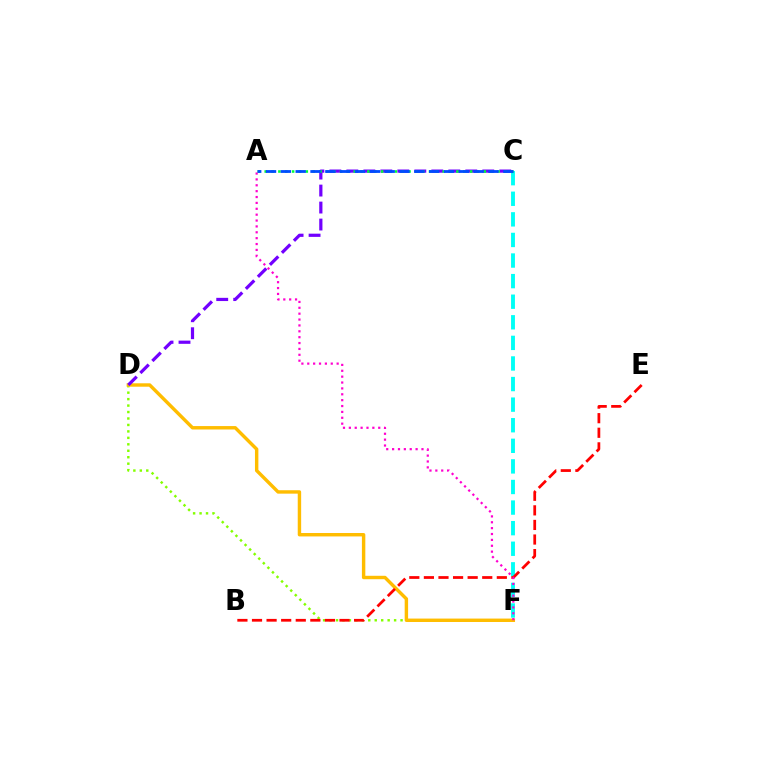{('D', 'F'): [{'color': '#84ff00', 'line_style': 'dotted', 'thickness': 1.75}, {'color': '#ffbd00', 'line_style': 'solid', 'thickness': 2.46}], ('C', 'F'): [{'color': '#00fff6', 'line_style': 'dashed', 'thickness': 2.8}], ('B', 'E'): [{'color': '#ff0000', 'line_style': 'dashed', 'thickness': 1.98}], ('C', 'D'): [{'color': '#7200ff', 'line_style': 'dashed', 'thickness': 2.31}], ('A', 'F'): [{'color': '#ff00cf', 'line_style': 'dotted', 'thickness': 1.6}], ('A', 'C'): [{'color': '#00ff39', 'line_style': 'dotted', 'thickness': 1.86}, {'color': '#004bff', 'line_style': 'dashed', 'thickness': 2.01}]}